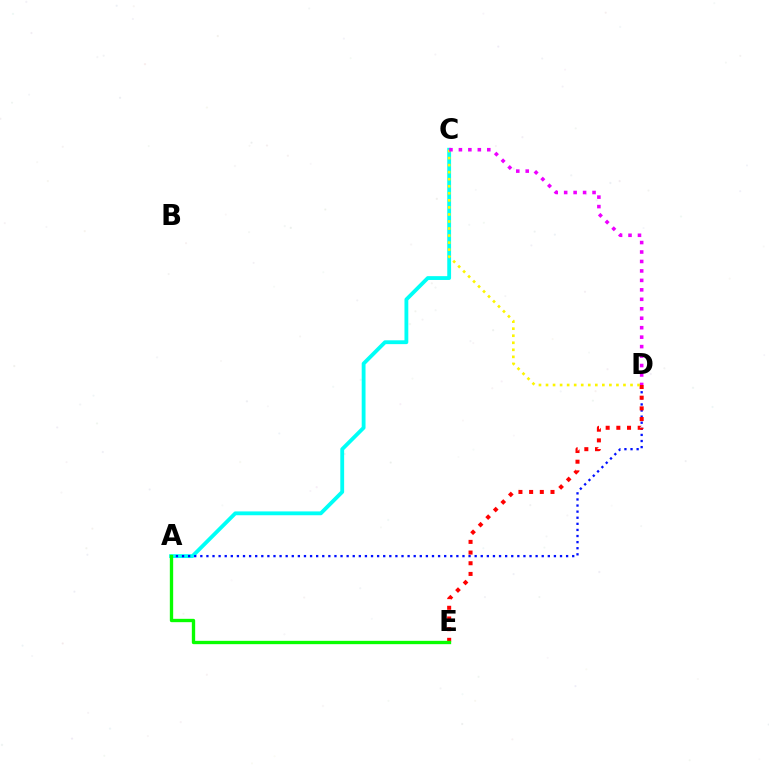{('A', 'C'): [{'color': '#00fff6', 'line_style': 'solid', 'thickness': 2.76}], ('A', 'D'): [{'color': '#0010ff', 'line_style': 'dotted', 'thickness': 1.66}], ('D', 'E'): [{'color': '#ff0000', 'line_style': 'dotted', 'thickness': 2.9}], ('C', 'D'): [{'color': '#fcf500', 'line_style': 'dotted', 'thickness': 1.91}, {'color': '#ee00ff', 'line_style': 'dotted', 'thickness': 2.57}], ('A', 'E'): [{'color': '#08ff00', 'line_style': 'solid', 'thickness': 2.4}]}